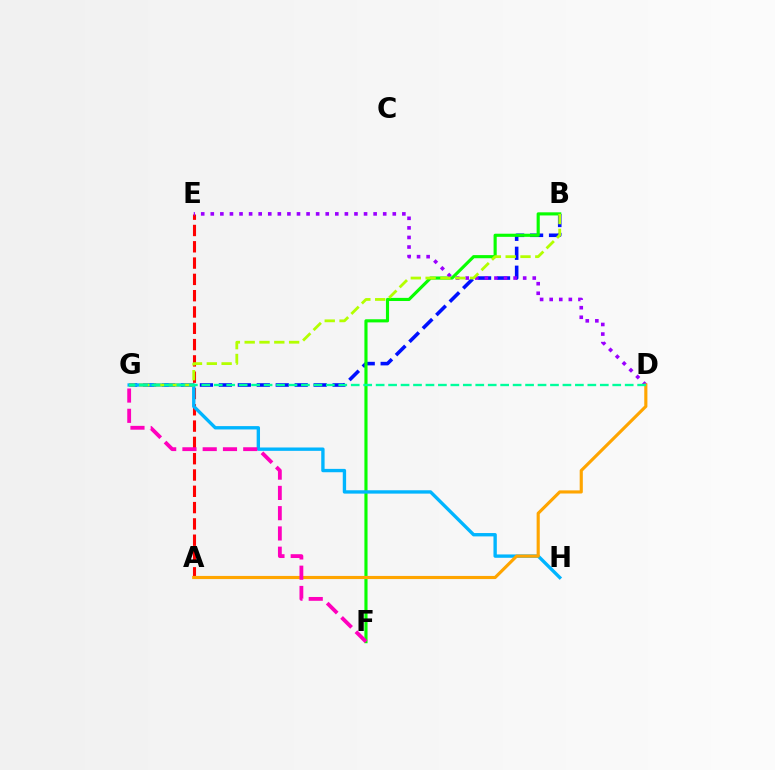{('B', 'G'): [{'color': '#0010ff', 'line_style': 'dashed', 'thickness': 2.58}, {'color': '#b3ff00', 'line_style': 'dashed', 'thickness': 2.01}], ('B', 'F'): [{'color': '#08ff00', 'line_style': 'solid', 'thickness': 2.26}], ('A', 'E'): [{'color': '#ff0000', 'line_style': 'dashed', 'thickness': 2.21}], ('D', 'E'): [{'color': '#9b00ff', 'line_style': 'dotted', 'thickness': 2.6}], ('G', 'H'): [{'color': '#00b5ff', 'line_style': 'solid', 'thickness': 2.42}], ('A', 'D'): [{'color': '#ffa500', 'line_style': 'solid', 'thickness': 2.26}], ('F', 'G'): [{'color': '#ff00bd', 'line_style': 'dashed', 'thickness': 2.75}], ('D', 'G'): [{'color': '#00ff9d', 'line_style': 'dashed', 'thickness': 1.69}]}